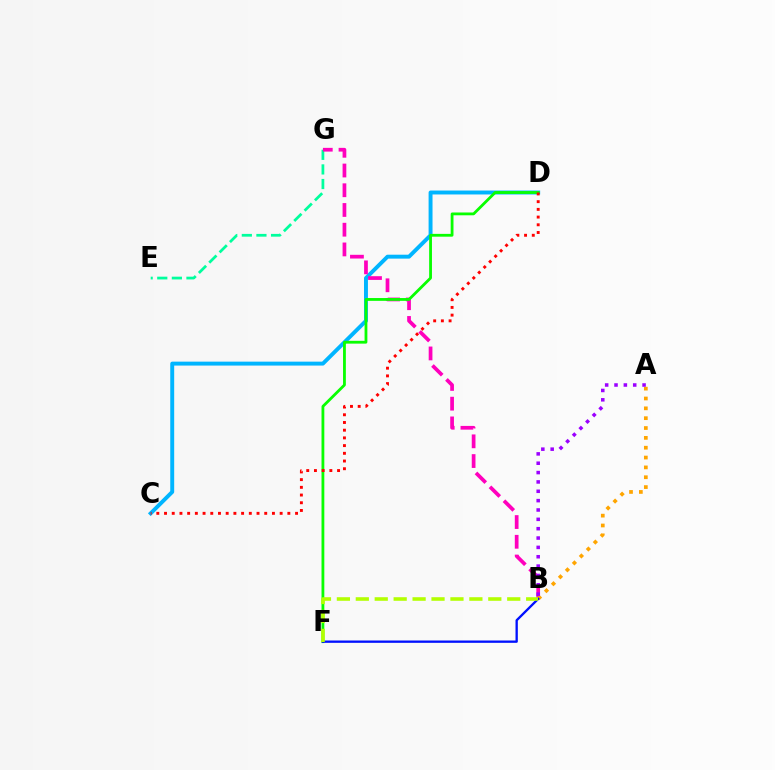{('E', 'G'): [{'color': '#00ff9d', 'line_style': 'dashed', 'thickness': 1.98}], ('C', 'D'): [{'color': '#00b5ff', 'line_style': 'solid', 'thickness': 2.83}, {'color': '#ff0000', 'line_style': 'dotted', 'thickness': 2.09}], ('B', 'G'): [{'color': '#ff00bd', 'line_style': 'dashed', 'thickness': 2.68}], ('A', 'B'): [{'color': '#ffa500', 'line_style': 'dotted', 'thickness': 2.67}, {'color': '#9b00ff', 'line_style': 'dotted', 'thickness': 2.54}], ('D', 'F'): [{'color': '#08ff00', 'line_style': 'solid', 'thickness': 2.02}], ('B', 'F'): [{'color': '#0010ff', 'line_style': 'solid', 'thickness': 1.67}, {'color': '#b3ff00', 'line_style': 'dashed', 'thickness': 2.57}]}